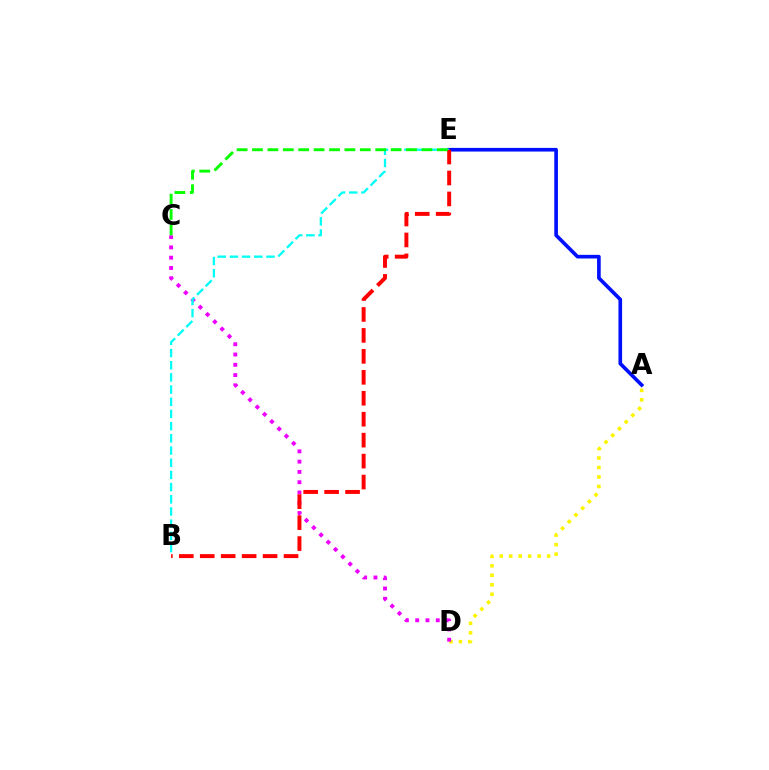{('A', 'E'): [{'color': '#0010ff', 'line_style': 'solid', 'thickness': 2.63}], ('A', 'D'): [{'color': '#fcf500', 'line_style': 'dotted', 'thickness': 2.58}], ('C', 'D'): [{'color': '#ee00ff', 'line_style': 'dotted', 'thickness': 2.79}], ('B', 'E'): [{'color': '#00fff6', 'line_style': 'dashed', 'thickness': 1.66}, {'color': '#ff0000', 'line_style': 'dashed', 'thickness': 2.85}], ('C', 'E'): [{'color': '#08ff00', 'line_style': 'dashed', 'thickness': 2.09}]}